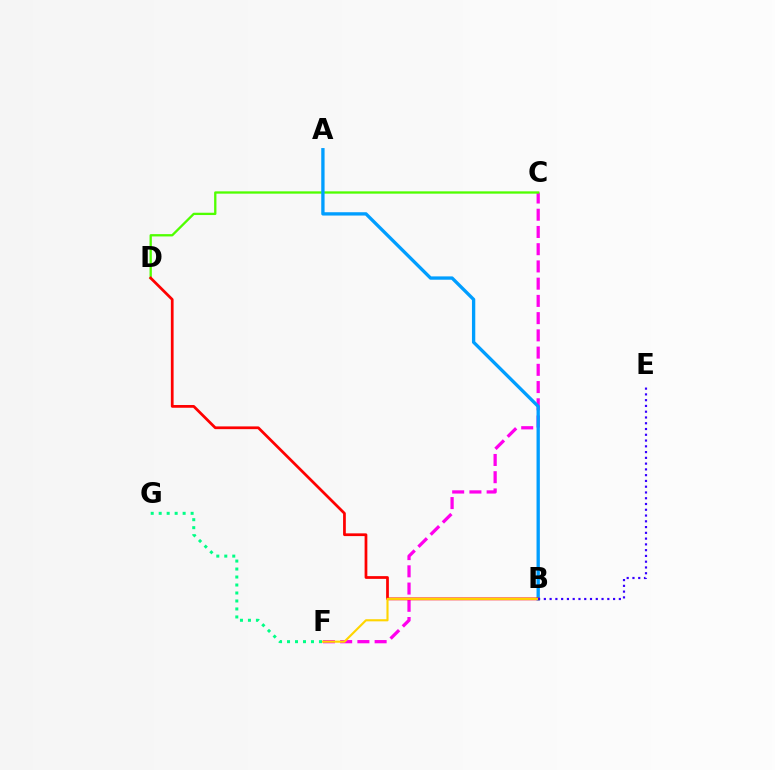{('C', 'F'): [{'color': '#ff00ed', 'line_style': 'dashed', 'thickness': 2.34}], ('C', 'D'): [{'color': '#4fff00', 'line_style': 'solid', 'thickness': 1.66}], ('A', 'B'): [{'color': '#009eff', 'line_style': 'solid', 'thickness': 2.39}], ('B', 'D'): [{'color': '#ff0000', 'line_style': 'solid', 'thickness': 1.98}], ('B', 'F'): [{'color': '#ffd500', 'line_style': 'solid', 'thickness': 1.53}], ('F', 'G'): [{'color': '#00ff86', 'line_style': 'dotted', 'thickness': 2.17}], ('B', 'E'): [{'color': '#3700ff', 'line_style': 'dotted', 'thickness': 1.57}]}